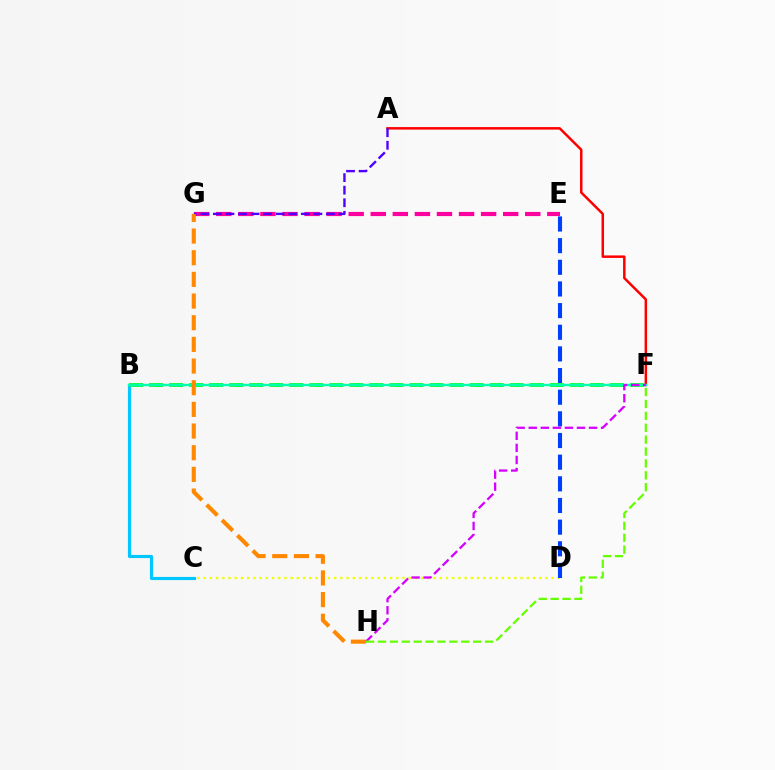{('B', 'C'): [{'color': '#00c7ff', 'line_style': 'solid', 'thickness': 2.26}], ('E', 'G'): [{'color': '#ff00a0', 'line_style': 'dashed', 'thickness': 3.0}], ('C', 'D'): [{'color': '#eeff00', 'line_style': 'dotted', 'thickness': 1.69}], ('A', 'F'): [{'color': '#ff0000', 'line_style': 'solid', 'thickness': 1.8}], ('A', 'G'): [{'color': '#4f00ff', 'line_style': 'dashed', 'thickness': 1.71}], ('D', 'E'): [{'color': '#003fff', 'line_style': 'dashed', 'thickness': 2.94}], ('B', 'F'): [{'color': '#00ff27', 'line_style': 'dashed', 'thickness': 2.72}, {'color': '#00ffaf', 'line_style': 'solid', 'thickness': 1.69}], ('F', 'H'): [{'color': '#d600ff', 'line_style': 'dashed', 'thickness': 1.64}, {'color': '#66ff00', 'line_style': 'dashed', 'thickness': 1.62}], ('G', 'H'): [{'color': '#ff8800', 'line_style': 'dashed', 'thickness': 2.94}]}